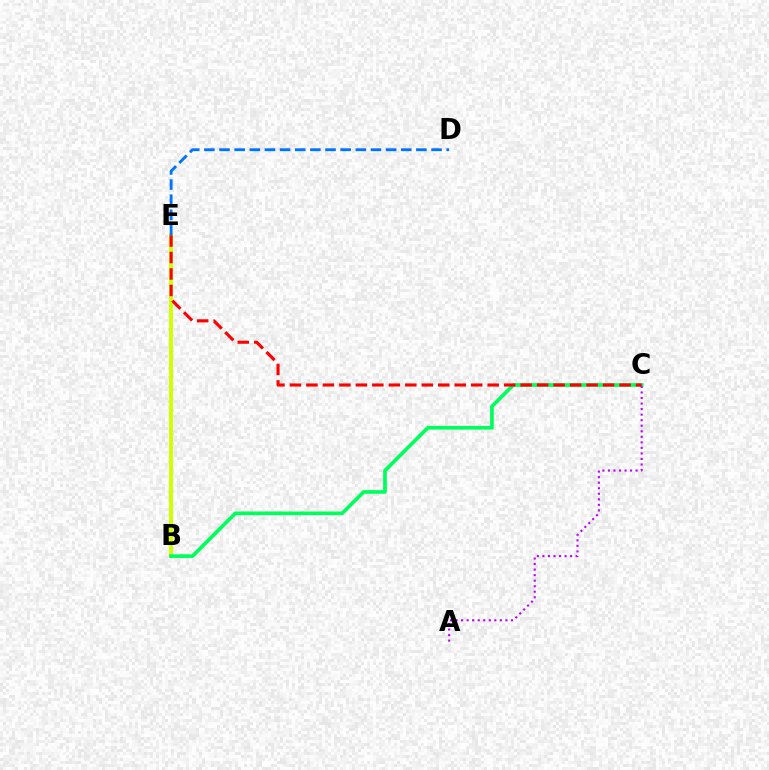{('B', 'E'): [{'color': '#d1ff00', 'line_style': 'solid', 'thickness': 2.83}], ('D', 'E'): [{'color': '#0074ff', 'line_style': 'dashed', 'thickness': 2.06}], ('B', 'C'): [{'color': '#00ff5c', 'line_style': 'solid', 'thickness': 2.65}], ('A', 'C'): [{'color': '#b900ff', 'line_style': 'dotted', 'thickness': 1.51}], ('C', 'E'): [{'color': '#ff0000', 'line_style': 'dashed', 'thickness': 2.24}]}